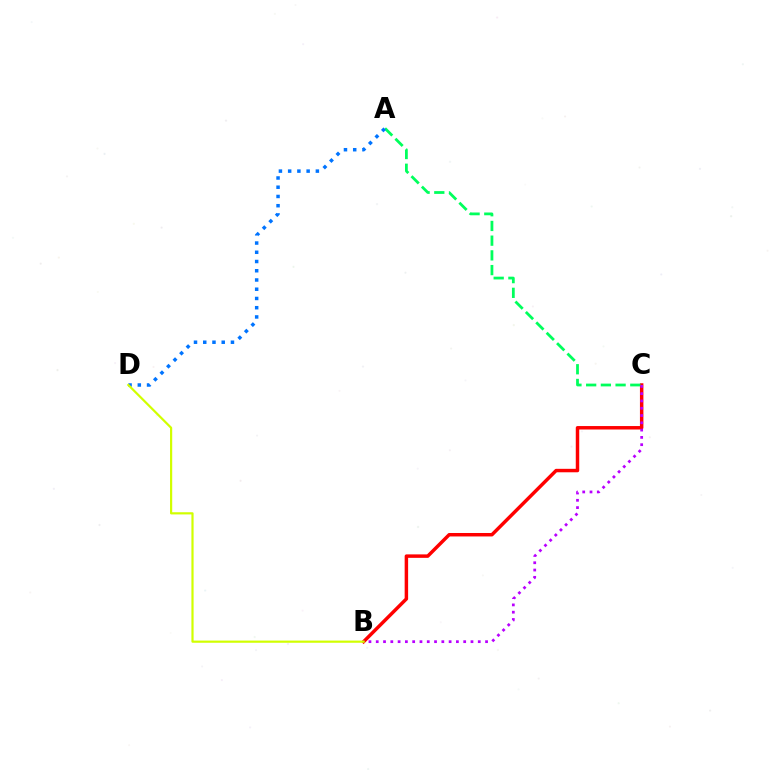{('B', 'C'): [{'color': '#ff0000', 'line_style': 'solid', 'thickness': 2.49}, {'color': '#b900ff', 'line_style': 'dotted', 'thickness': 1.98}], ('A', 'C'): [{'color': '#00ff5c', 'line_style': 'dashed', 'thickness': 2.0}], ('A', 'D'): [{'color': '#0074ff', 'line_style': 'dotted', 'thickness': 2.51}], ('B', 'D'): [{'color': '#d1ff00', 'line_style': 'solid', 'thickness': 1.58}]}